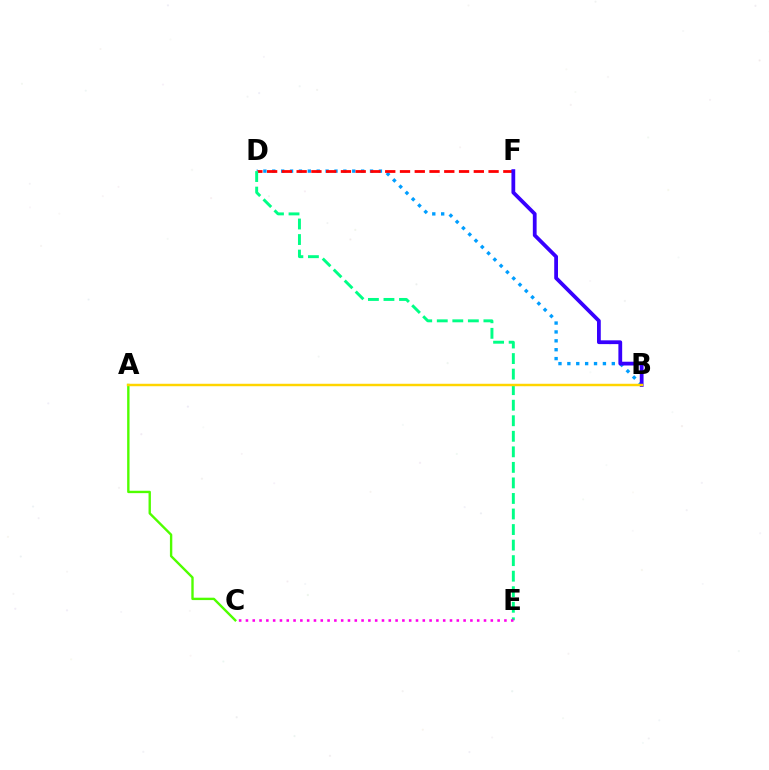{('B', 'D'): [{'color': '#009eff', 'line_style': 'dotted', 'thickness': 2.41}], ('D', 'F'): [{'color': '#ff0000', 'line_style': 'dashed', 'thickness': 2.01}], ('B', 'F'): [{'color': '#3700ff', 'line_style': 'solid', 'thickness': 2.72}], ('A', 'C'): [{'color': '#4fff00', 'line_style': 'solid', 'thickness': 1.72}], ('D', 'E'): [{'color': '#00ff86', 'line_style': 'dashed', 'thickness': 2.11}], ('C', 'E'): [{'color': '#ff00ed', 'line_style': 'dotted', 'thickness': 1.85}], ('A', 'B'): [{'color': '#ffd500', 'line_style': 'solid', 'thickness': 1.77}]}